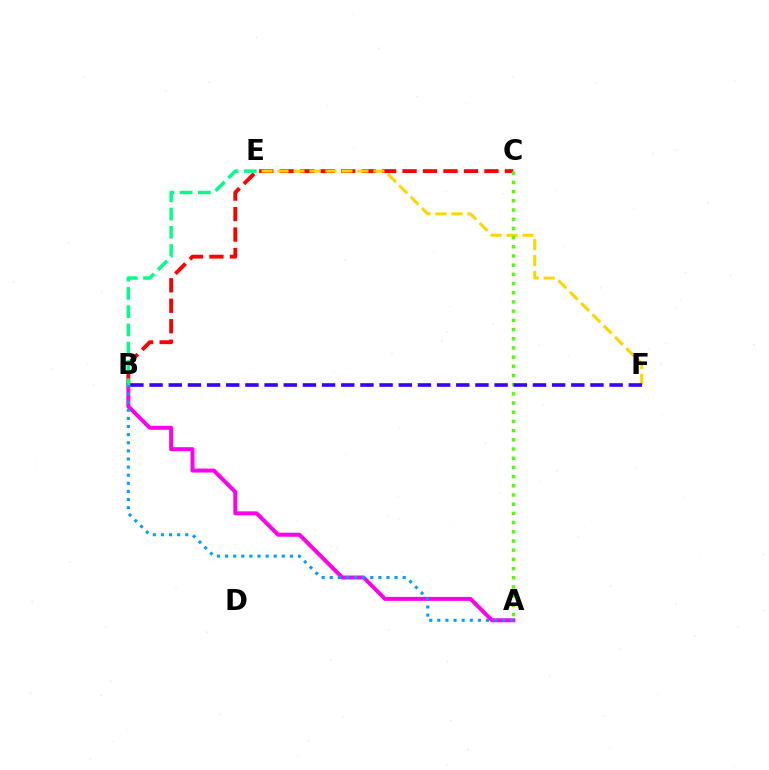{('A', 'B'): [{'color': '#ff00ed', 'line_style': 'solid', 'thickness': 2.86}, {'color': '#009eff', 'line_style': 'dotted', 'thickness': 2.2}], ('B', 'C'): [{'color': '#ff0000', 'line_style': 'dashed', 'thickness': 2.78}], ('E', 'F'): [{'color': '#ffd500', 'line_style': 'dashed', 'thickness': 2.17}], ('A', 'C'): [{'color': '#4fff00', 'line_style': 'dotted', 'thickness': 2.5}], ('B', 'E'): [{'color': '#00ff86', 'line_style': 'dashed', 'thickness': 2.48}], ('B', 'F'): [{'color': '#3700ff', 'line_style': 'dashed', 'thickness': 2.6}]}